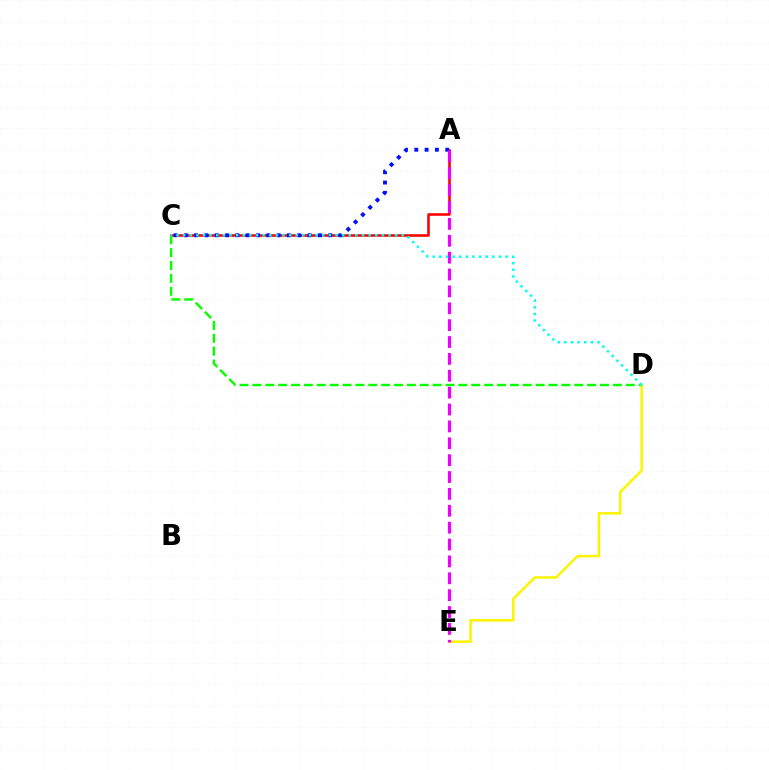{('D', 'E'): [{'color': '#fcf500', 'line_style': 'solid', 'thickness': 1.82}], ('A', 'C'): [{'color': '#ff0000', 'line_style': 'solid', 'thickness': 1.87}, {'color': '#0010ff', 'line_style': 'dotted', 'thickness': 2.8}], ('A', 'E'): [{'color': '#ee00ff', 'line_style': 'dashed', 'thickness': 2.29}], ('C', 'D'): [{'color': '#08ff00', 'line_style': 'dashed', 'thickness': 1.75}, {'color': '#00fff6', 'line_style': 'dotted', 'thickness': 1.8}]}